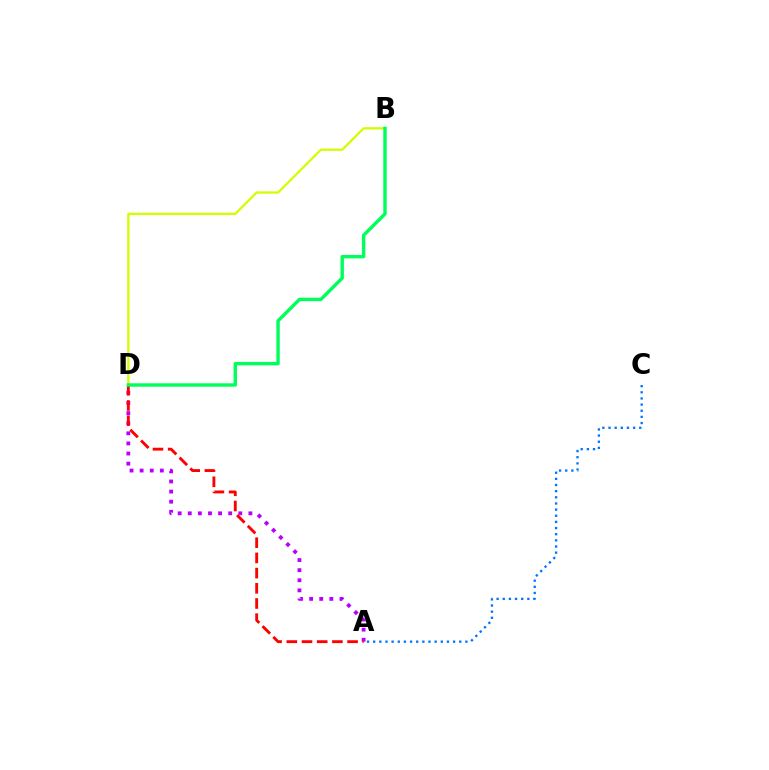{('A', 'C'): [{'color': '#0074ff', 'line_style': 'dotted', 'thickness': 1.67}], ('A', 'D'): [{'color': '#b900ff', 'line_style': 'dotted', 'thickness': 2.74}, {'color': '#ff0000', 'line_style': 'dashed', 'thickness': 2.06}], ('B', 'D'): [{'color': '#d1ff00', 'line_style': 'solid', 'thickness': 1.64}, {'color': '#00ff5c', 'line_style': 'solid', 'thickness': 2.45}]}